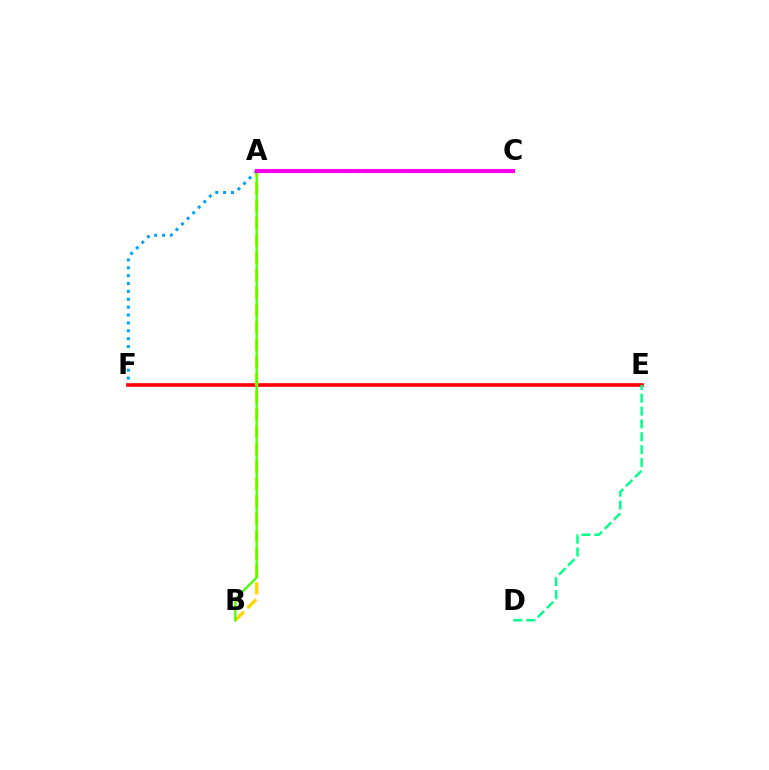{('A', 'F'): [{'color': '#009eff', 'line_style': 'dotted', 'thickness': 2.14}], ('A', 'C'): [{'color': '#3700ff', 'line_style': 'dotted', 'thickness': 2.24}, {'color': '#ff00ed', 'line_style': 'solid', 'thickness': 2.95}], ('E', 'F'): [{'color': '#ff0000', 'line_style': 'solid', 'thickness': 2.63}], ('D', 'E'): [{'color': '#00ff86', 'line_style': 'dashed', 'thickness': 1.75}], ('A', 'B'): [{'color': '#ffd500', 'line_style': 'dashed', 'thickness': 2.36}, {'color': '#4fff00', 'line_style': 'solid', 'thickness': 1.67}]}